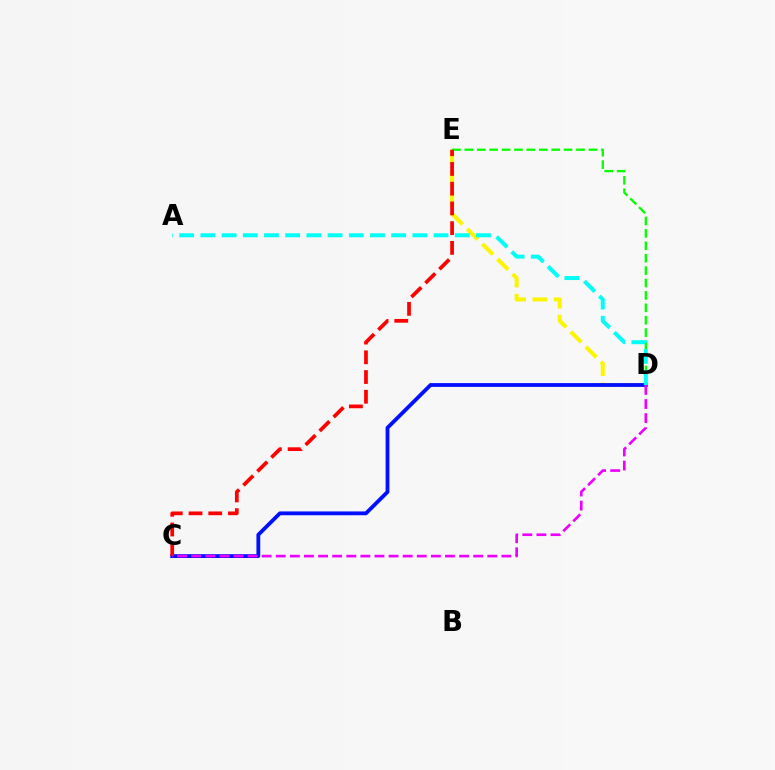{('D', 'E'): [{'color': '#fcf500', 'line_style': 'dashed', 'thickness': 2.9}, {'color': '#08ff00', 'line_style': 'dashed', 'thickness': 1.69}], ('C', 'D'): [{'color': '#0010ff', 'line_style': 'solid', 'thickness': 2.75}, {'color': '#ee00ff', 'line_style': 'dashed', 'thickness': 1.92}], ('C', 'E'): [{'color': '#ff0000', 'line_style': 'dashed', 'thickness': 2.68}], ('A', 'D'): [{'color': '#00fff6', 'line_style': 'dashed', 'thickness': 2.88}]}